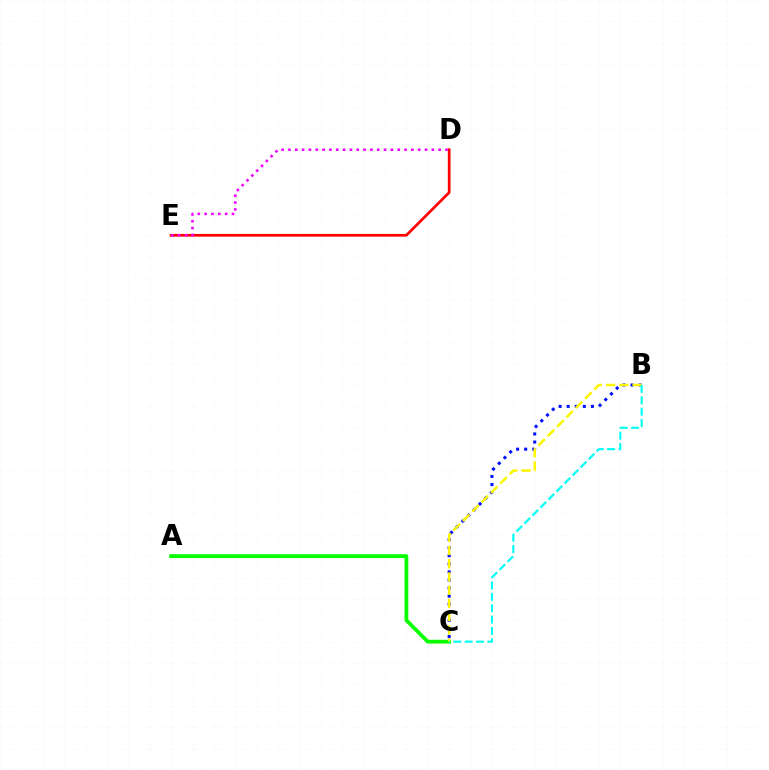{('A', 'C'): [{'color': '#08ff00', 'line_style': 'solid', 'thickness': 2.74}], ('B', 'C'): [{'color': '#0010ff', 'line_style': 'dotted', 'thickness': 2.2}, {'color': '#fcf500', 'line_style': 'dashed', 'thickness': 1.8}, {'color': '#00fff6', 'line_style': 'dashed', 'thickness': 1.54}], ('D', 'E'): [{'color': '#ff0000', 'line_style': 'solid', 'thickness': 1.94}, {'color': '#ee00ff', 'line_style': 'dotted', 'thickness': 1.86}]}